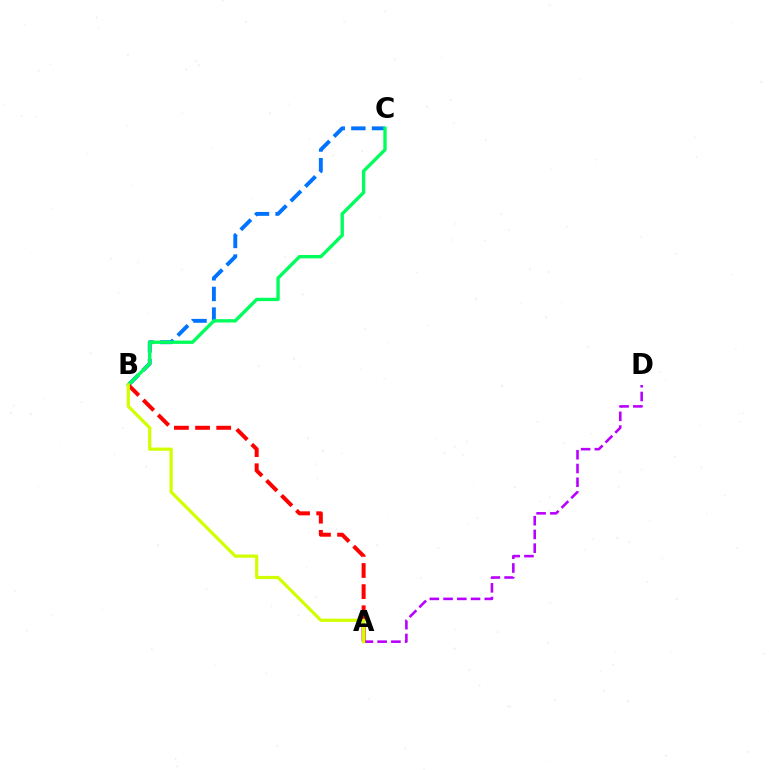{('A', 'D'): [{'color': '#b900ff', 'line_style': 'dashed', 'thickness': 1.87}], ('B', 'C'): [{'color': '#0074ff', 'line_style': 'dashed', 'thickness': 2.8}, {'color': '#00ff5c', 'line_style': 'solid', 'thickness': 2.42}], ('A', 'B'): [{'color': '#ff0000', 'line_style': 'dashed', 'thickness': 2.87}, {'color': '#d1ff00', 'line_style': 'solid', 'thickness': 2.31}]}